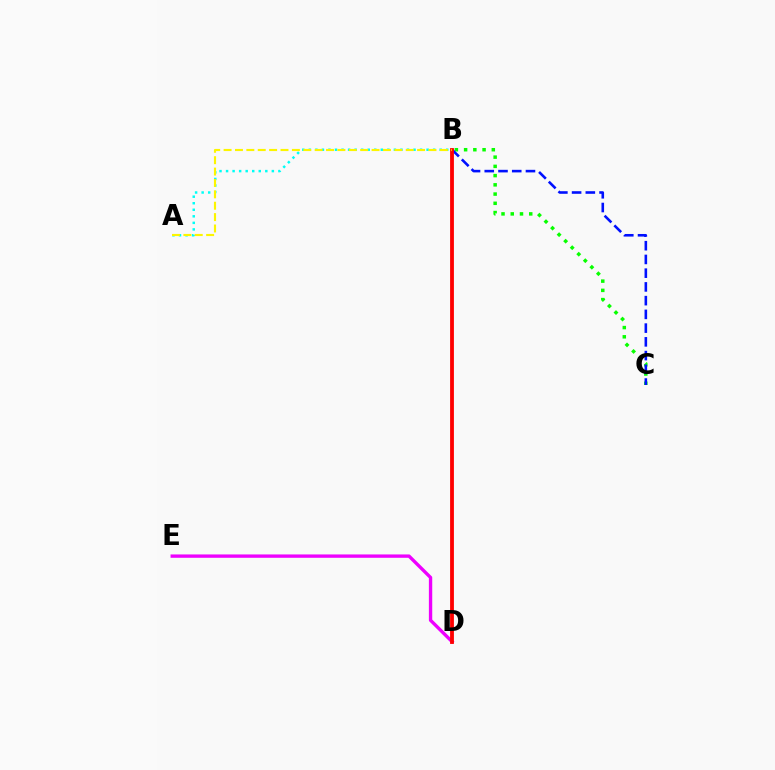{('B', 'C'): [{'color': '#08ff00', 'line_style': 'dotted', 'thickness': 2.51}, {'color': '#0010ff', 'line_style': 'dashed', 'thickness': 1.87}], ('D', 'E'): [{'color': '#ee00ff', 'line_style': 'solid', 'thickness': 2.41}], ('A', 'B'): [{'color': '#00fff6', 'line_style': 'dotted', 'thickness': 1.78}, {'color': '#fcf500', 'line_style': 'dashed', 'thickness': 1.55}], ('B', 'D'): [{'color': '#ff0000', 'line_style': 'solid', 'thickness': 2.75}]}